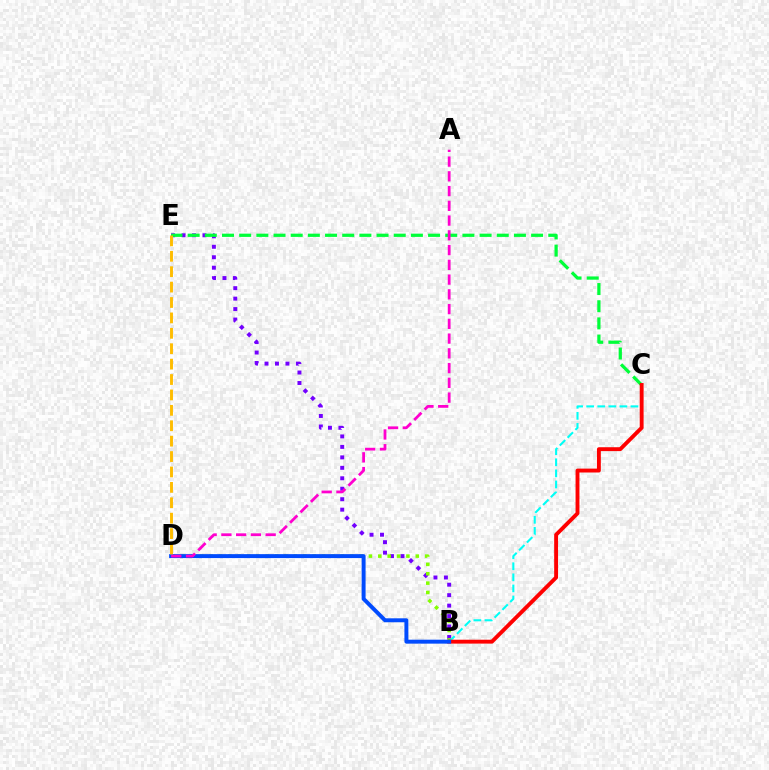{('B', 'E'): [{'color': '#7200ff', 'line_style': 'dotted', 'thickness': 2.84}], ('B', 'D'): [{'color': '#84ff00', 'line_style': 'dotted', 'thickness': 2.55}, {'color': '#004bff', 'line_style': 'solid', 'thickness': 2.84}], ('B', 'C'): [{'color': '#00fff6', 'line_style': 'dashed', 'thickness': 1.5}, {'color': '#ff0000', 'line_style': 'solid', 'thickness': 2.8}], ('C', 'E'): [{'color': '#00ff39', 'line_style': 'dashed', 'thickness': 2.33}], ('A', 'D'): [{'color': '#ff00cf', 'line_style': 'dashed', 'thickness': 2.0}], ('D', 'E'): [{'color': '#ffbd00', 'line_style': 'dashed', 'thickness': 2.09}]}